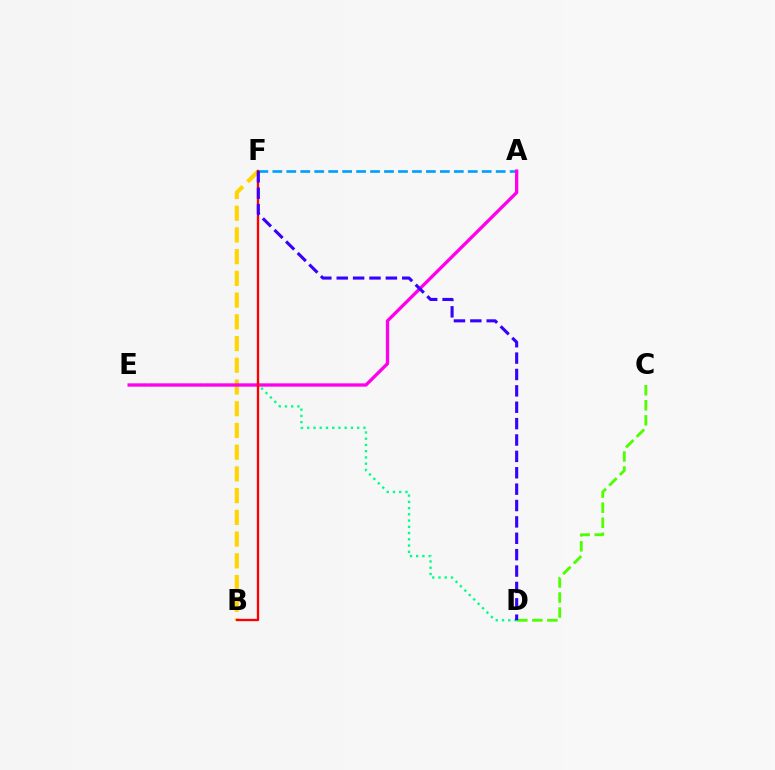{('B', 'F'): [{'color': '#ffd500', 'line_style': 'dashed', 'thickness': 2.95}, {'color': '#ff0000', 'line_style': 'solid', 'thickness': 1.68}], ('A', 'F'): [{'color': '#009eff', 'line_style': 'dashed', 'thickness': 1.9}], ('D', 'E'): [{'color': '#00ff86', 'line_style': 'dotted', 'thickness': 1.7}], ('A', 'E'): [{'color': '#ff00ed', 'line_style': 'solid', 'thickness': 2.38}], ('C', 'D'): [{'color': '#4fff00', 'line_style': 'dashed', 'thickness': 2.04}], ('D', 'F'): [{'color': '#3700ff', 'line_style': 'dashed', 'thickness': 2.23}]}